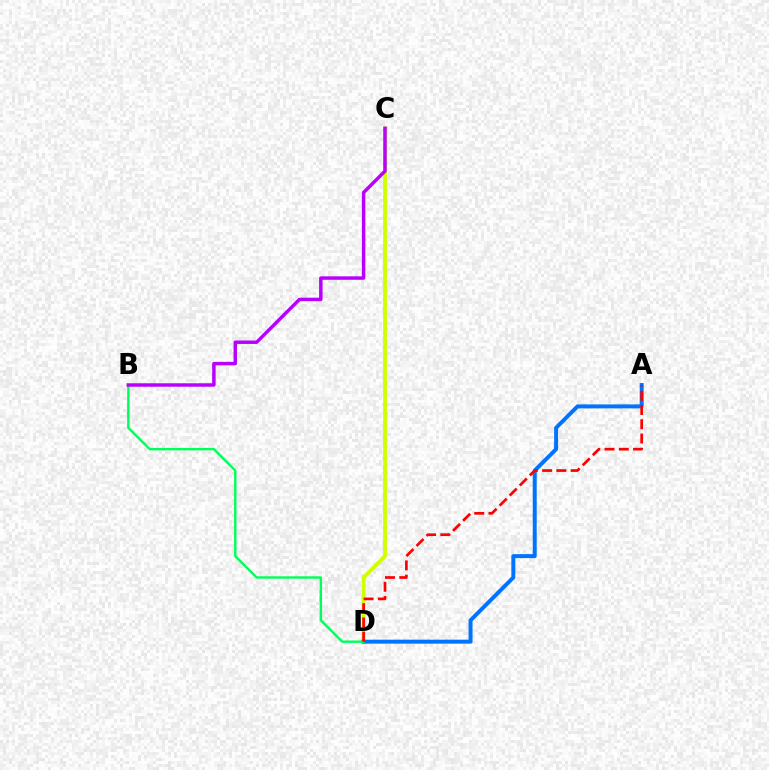{('C', 'D'): [{'color': '#d1ff00', 'line_style': 'solid', 'thickness': 2.74}], ('A', 'D'): [{'color': '#0074ff', 'line_style': 'solid', 'thickness': 2.86}, {'color': '#ff0000', 'line_style': 'dashed', 'thickness': 1.94}], ('B', 'D'): [{'color': '#00ff5c', 'line_style': 'solid', 'thickness': 1.74}], ('B', 'C'): [{'color': '#b900ff', 'line_style': 'solid', 'thickness': 2.49}]}